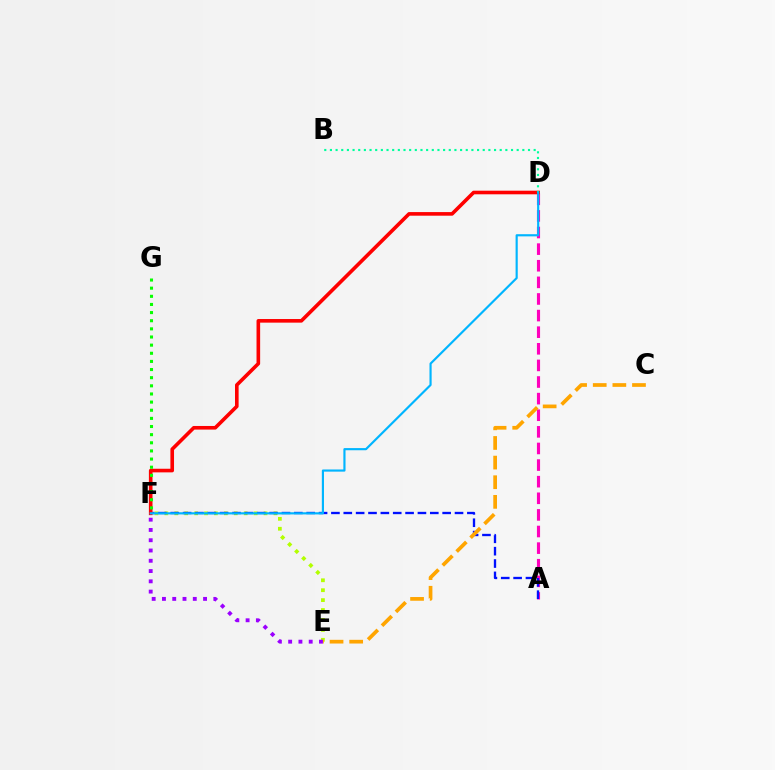{('A', 'D'): [{'color': '#ff00bd', 'line_style': 'dashed', 'thickness': 2.26}], ('E', 'F'): [{'color': '#b3ff00', 'line_style': 'dotted', 'thickness': 2.7}, {'color': '#9b00ff', 'line_style': 'dotted', 'thickness': 2.79}], ('A', 'F'): [{'color': '#0010ff', 'line_style': 'dashed', 'thickness': 1.68}], ('C', 'E'): [{'color': '#ffa500', 'line_style': 'dashed', 'thickness': 2.67}], ('D', 'F'): [{'color': '#ff0000', 'line_style': 'solid', 'thickness': 2.6}, {'color': '#00b5ff', 'line_style': 'solid', 'thickness': 1.56}], ('B', 'D'): [{'color': '#00ff9d', 'line_style': 'dotted', 'thickness': 1.54}], ('F', 'G'): [{'color': '#08ff00', 'line_style': 'dotted', 'thickness': 2.21}]}